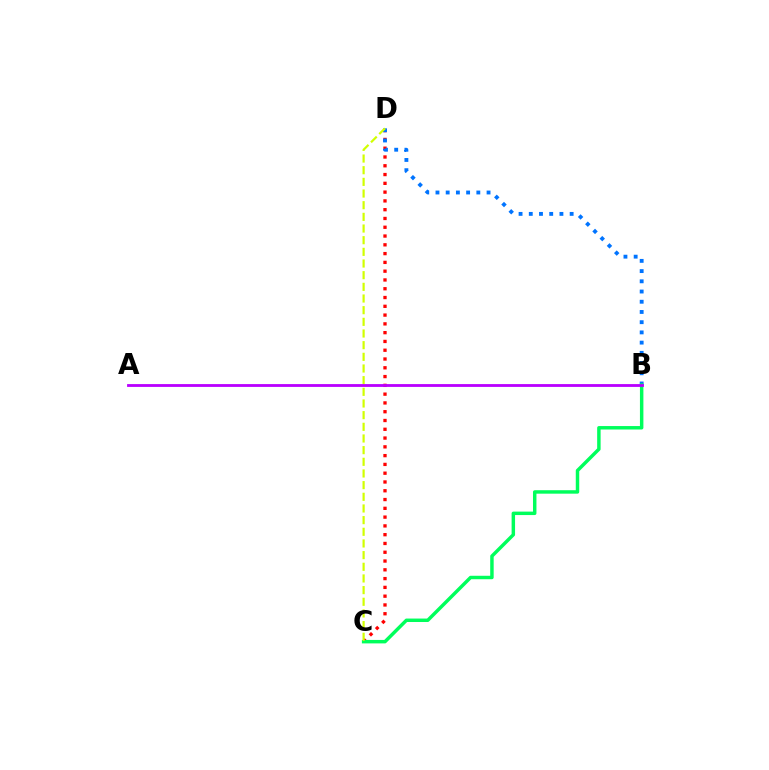{('C', 'D'): [{'color': '#ff0000', 'line_style': 'dotted', 'thickness': 2.39}, {'color': '#d1ff00', 'line_style': 'dashed', 'thickness': 1.58}], ('B', 'D'): [{'color': '#0074ff', 'line_style': 'dotted', 'thickness': 2.78}], ('B', 'C'): [{'color': '#00ff5c', 'line_style': 'solid', 'thickness': 2.49}], ('A', 'B'): [{'color': '#b900ff', 'line_style': 'solid', 'thickness': 2.03}]}